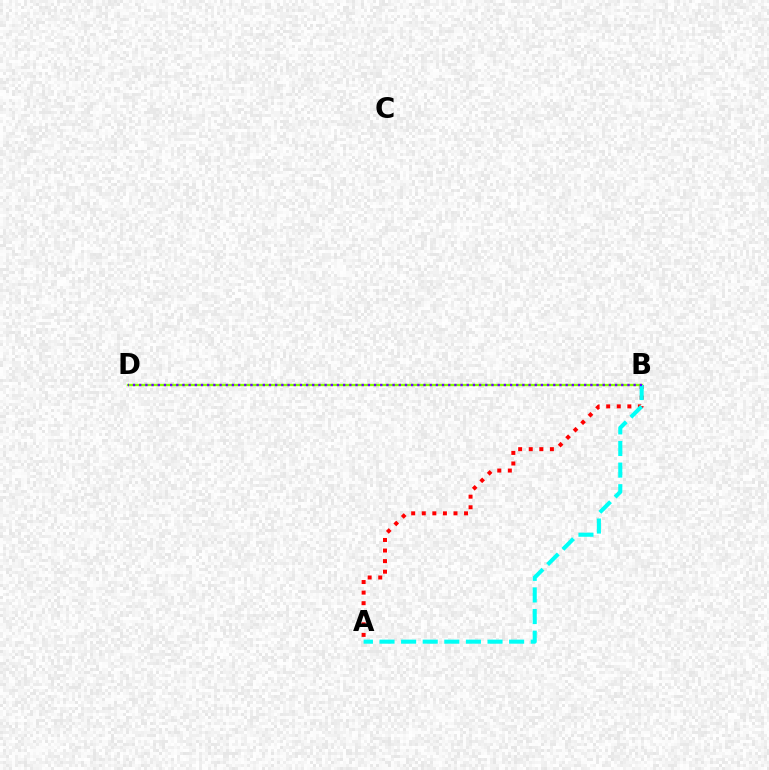{('B', 'D'): [{'color': '#84ff00', 'line_style': 'solid', 'thickness': 1.68}, {'color': '#7200ff', 'line_style': 'dotted', 'thickness': 1.68}], ('A', 'B'): [{'color': '#ff0000', 'line_style': 'dotted', 'thickness': 2.87}, {'color': '#00fff6', 'line_style': 'dashed', 'thickness': 2.93}]}